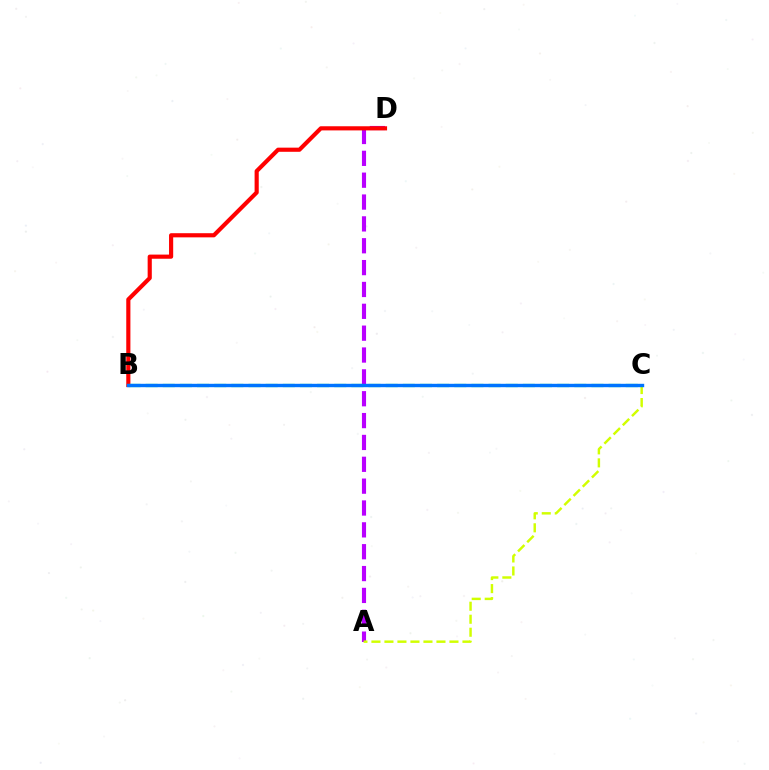{('A', 'D'): [{'color': '#b900ff', 'line_style': 'dashed', 'thickness': 2.97}], ('B', 'D'): [{'color': '#ff0000', 'line_style': 'solid', 'thickness': 2.99}], ('B', 'C'): [{'color': '#00ff5c', 'line_style': 'dashed', 'thickness': 2.33}, {'color': '#0074ff', 'line_style': 'solid', 'thickness': 2.45}], ('A', 'C'): [{'color': '#d1ff00', 'line_style': 'dashed', 'thickness': 1.77}]}